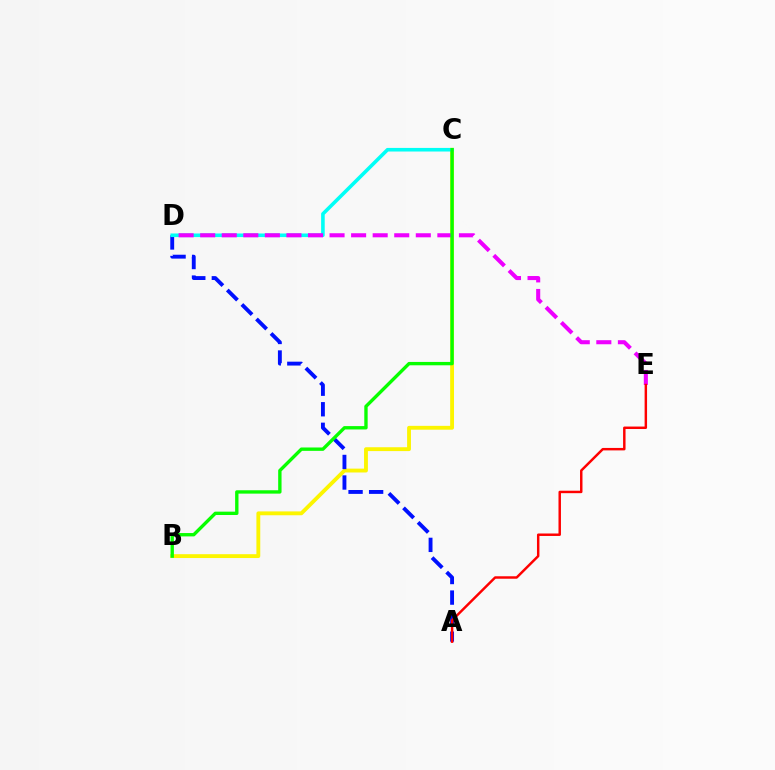{('B', 'C'): [{'color': '#fcf500', 'line_style': 'solid', 'thickness': 2.77}, {'color': '#08ff00', 'line_style': 'solid', 'thickness': 2.42}], ('A', 'D'): [{'color': '#0010ff', 'line_style': 'dashed', 'thickness': 2.79}], ('C', 'D'): [{'color': '#00fff6', 'line_style': 'solid', 'thickness': 2.59}], ('D', 'E'): [{'color': '#ee00ff', 'line_style': 'dashed', 'thickness': 2.93}], ('A', 'E'): [{'color': '#ff0000', 'line_style': 'solid', 'thickness': 1.77}]}